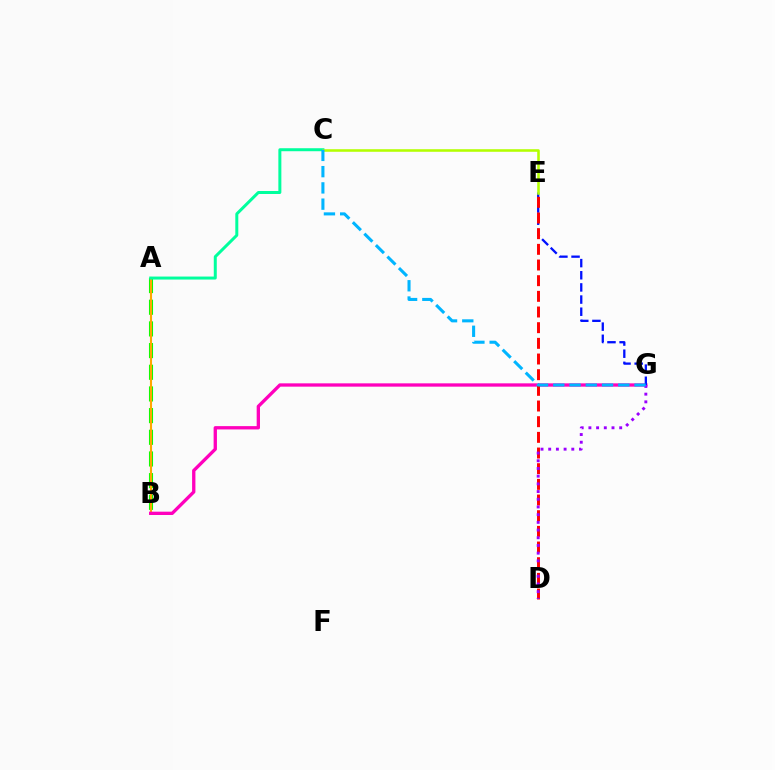{('A', 'B'): [{'color': '#08ff00', 'line_style': 'dashed', 'thickness': 2.94}, {'color': '#ffa500', 'line_style': 'solid', 'thickness': 1.53}], ('B', 'G'): [{'color': '#ff00bd', 'line_style': 'solid', 'thickness': 2.39}], ('E', 'G'): [{'color': '#0010ff', 'line_style': 'dashed', 'thickness': 1.65}], ('A', 'C'): [{'color': '#00ff9d', 'line_style': 'solid', 'thickness': 2.16}], ('D', 'E'): [{'color': '#ff0000', 'line_style': 'dashed', 'thickness': 2.13}], ('D', 'G'): [{'color': '#9b00ff', 'line_style': 'dotted', 'thickness': 2.09}], ('C', 'E'): [{'color': '#b3ff00', 'line_style': 'solid', 'thickness': 1.84}], ('C', 'G'): [{'color': '#00b5ff', 'line_style': 'dashed', 'thickness': 2.21}]}